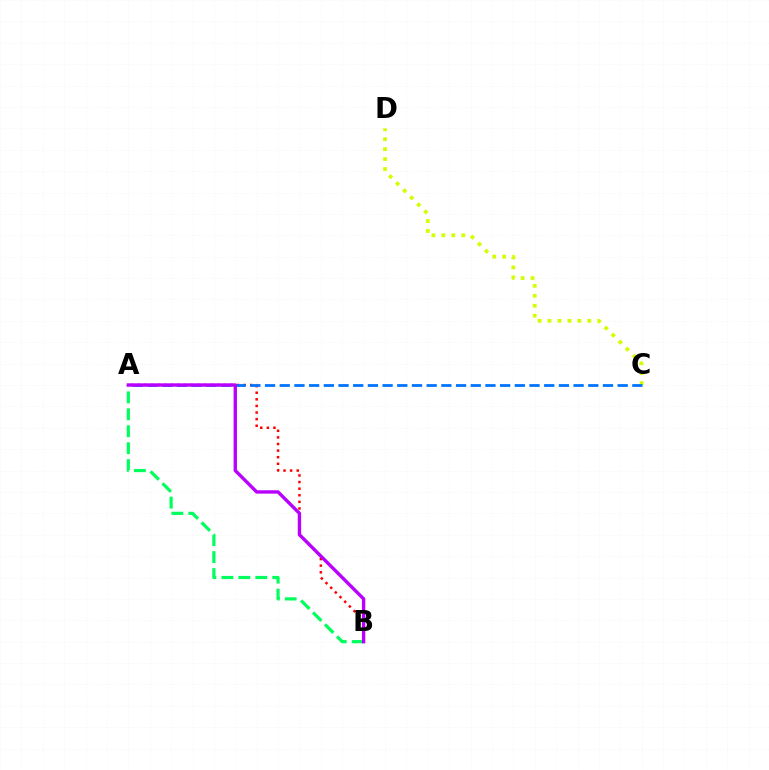{('A', 'B'): [{'color': '#ff0000', 'line_style': 'dotted', 'thickness': 1.79}, {'color': '#00ff5c', 'line_style': 'dashed', 'thickness': 2.3}, {'color': '#b900ff', 'line_style': 'solid', 'thickness': 2.43}], ('C', 'D'): [{'color': '#d1ff00', 'line_style': 'dotted', 'thickness': 2.7}], ('A', 'C'): [{'color': '#0074ff', 'line_style': 'dashed', 'thickness': 2.0}]}